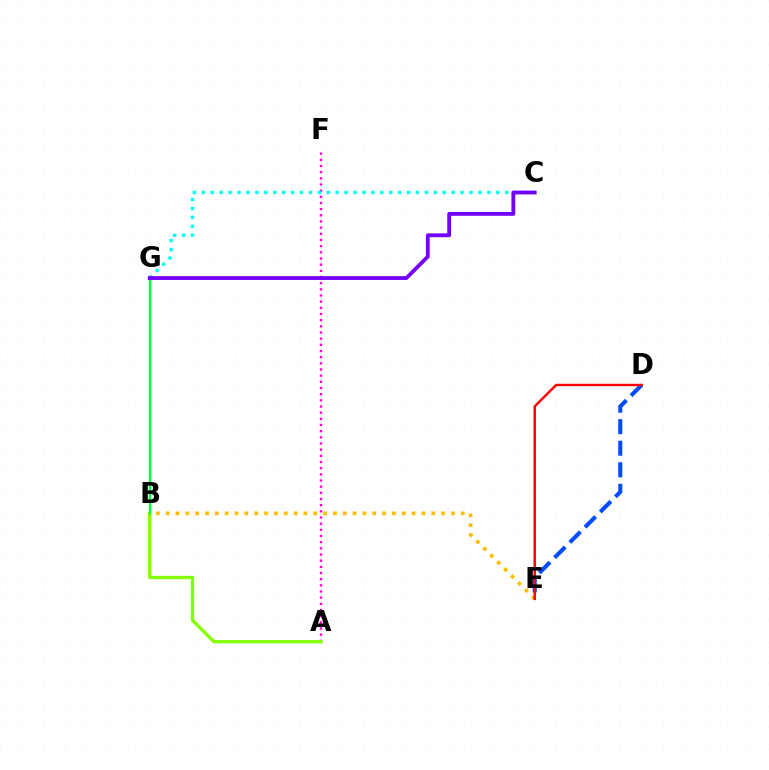{('B', 'E'): [{'color': '#ffbd00', 'line_style': 'dotted', 'thickness': 2.67}], ('A', 'F'): [{'color': '#ff00cf', 'line_style': 'dotted', 'thickness': 1.68}], ('C', 'G'): [{'color': '#00fff6', 'line_style': 'dotted', 'thickness': 2.42}, {'color': '#7200ff', 'line_style': 'solid', 'thickness': 2.74}], ('A', 'B'): [{'color': '#84ff00', 'line_style': 'solid', 'thickness': 2.4}], ('D', 'E'): [{'color': '#004bff', 'line_style': 'dashed', 'thickness': 2.92}, {'color': '#ff0000', 'line_style': 'solid', 'thickness': 1.75}], ('B', 'G'): [{'color': '#00ff39', 'line_style': 'solid', 'thickness': 1.7}]}